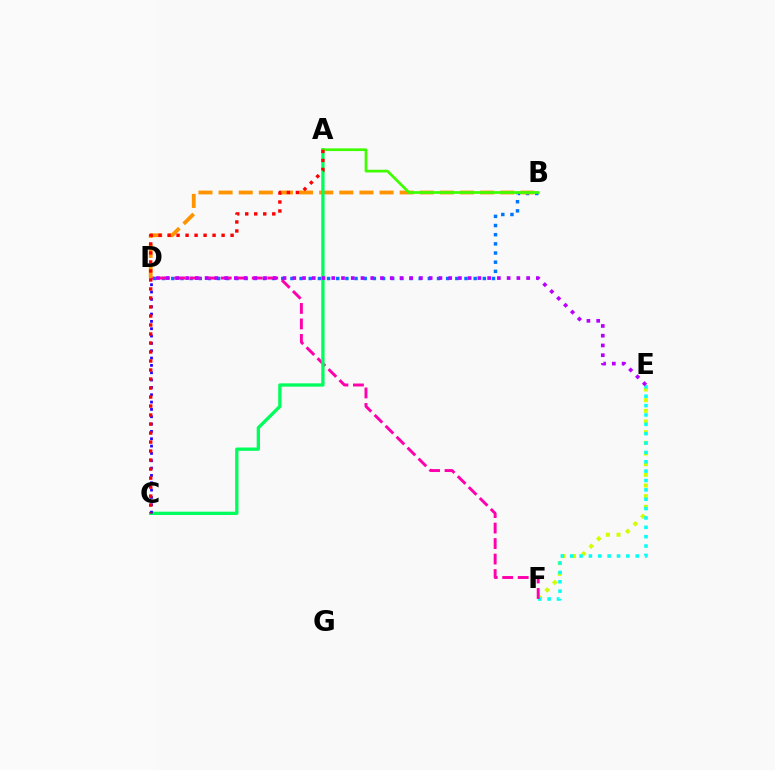{('B', 'D'): [{'color': '#0074ff', 'line_style': 'dotted', 'thickness': 2.49}, {'color': '#ff9400', 'line_style': 'dashed', 'thickness': 2.73}], ('E', 'F'): [{'color': '#d1ff00', 'line_style': 'dotted', 'thickness': 2.9}, {'color': '#00fff6', 'line_style': 'dotted', 'thickness': 2.54}], ('D', 'F'): [{'color': '#ff00ac', 'line_style': 'dashed', 'thickness': 2.1}], ('A', 'C'): [{'color': '#00ff5c', 'line_style': 'solid', 'thickness': 2.38}, {'color': '#ff0000', 'line_style': 'dotted', 'thickness': 2.45}], ('A', 'B'): [{'color': '#3dff00', 'line_style': 'solid', 'thickness': 1.95}], ('C', 'D'): [{'color': '#2500ff', 'line_style': 'dotted', 'thickness': 1.99}], ('D', 'E'): [{'color': '#b900ff', 'line_style': 'dotted', 'thickness': 2.65}]}